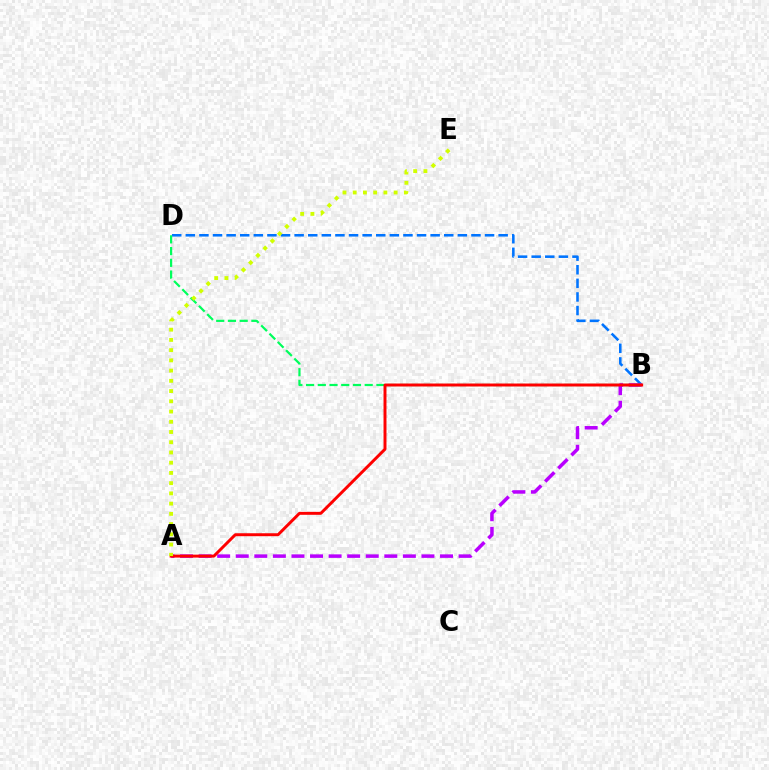{('B', 'D'): [{'color': '#0074ff', 'line_style': 'dashed', 'thickness': 1.85}, {'color': '#00ff5c', 'line_style': 'dashed', 'thickness': 1.59}], ('A', 'B'): [{'color': '#b900ff', 'line_style': 'dashed', 'thickness': 2.52}, {'color': '#ff0000', 'line_style': 'solid', 'thickness': 2.13}], ('A', 'E'): [{'color': '#d1ff00', 'line_style': 'dotted', 'thickness': 2.78}]}